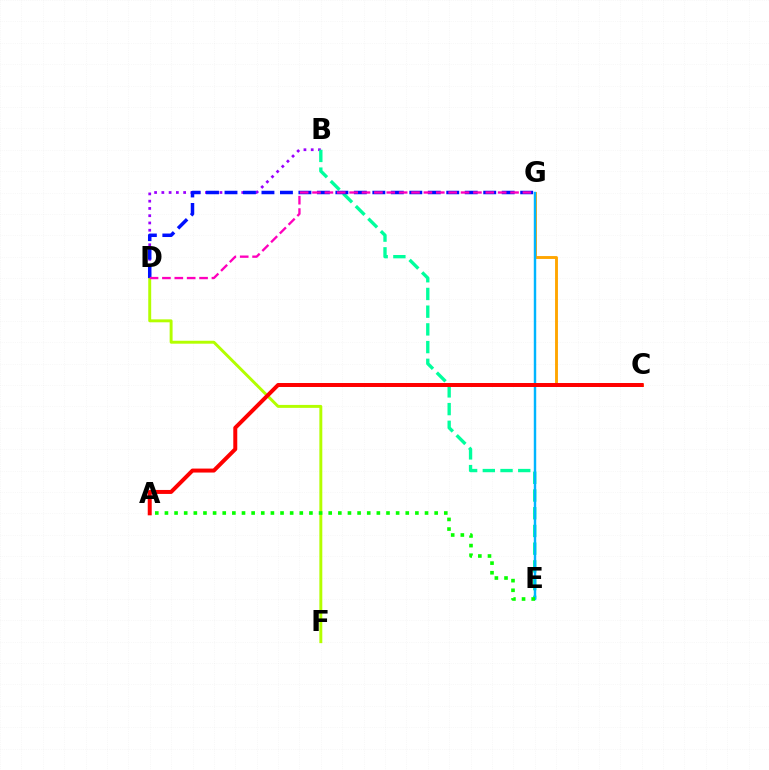{('D', 'F'): [{'color': '#b3ff00', 'line_style': 'solid', 'thickness': 2.12}], ('B', 'D'): [{'color': '#9b00ff', 'line_style': 'dotted', 'thickness': 1.97}], ('B', 'E'): [{'color': '#00ff9d', 'line_style': 'dashed', 'thickness': 2.41}], ('C', 'G'): [{'color': '#ffa500', 'line_style': 'solid', 'thickness': 2.07}], ('E', 'G'): [{'color': '#00b5ff', 'line_style': 'solid', 'thickness': 1.76}], ('A', 'C'): [{'color': '#ff0000', 'line_style': 'solid', 'thickness': 2.87}], ('A', 'E'): [{'color': '#08ff00', 'line_style': 'dotted', 'thickness': 2.62}], ('D', 'G'): [{'color': '#0010ff', 'line_style': 'dashed', 'thickness': 2.51}, {'color': '#ff00bd', 'line_style': 'dashed', 'thickness': 1.68}]}